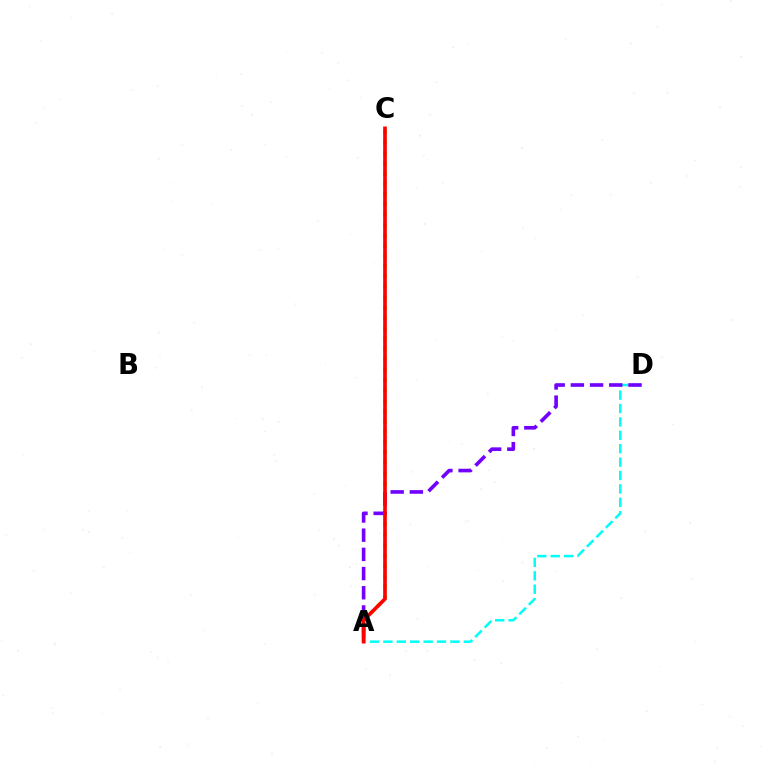{('A', 'C'): [{'color': '#84ff00', 'line_style': 'dotted', 'thickness': 2.81}, {'color': '#ff0000', 'line_style': 'solid', 'thickness': 2.63}], ('A', 'D'): [{'color': '#00fff6', 'line_style': 'dashed', 'thickness': 1.82}, {'color': '#7200ff', 'line_style': 'dashed', 'thickness': 2.61}]}